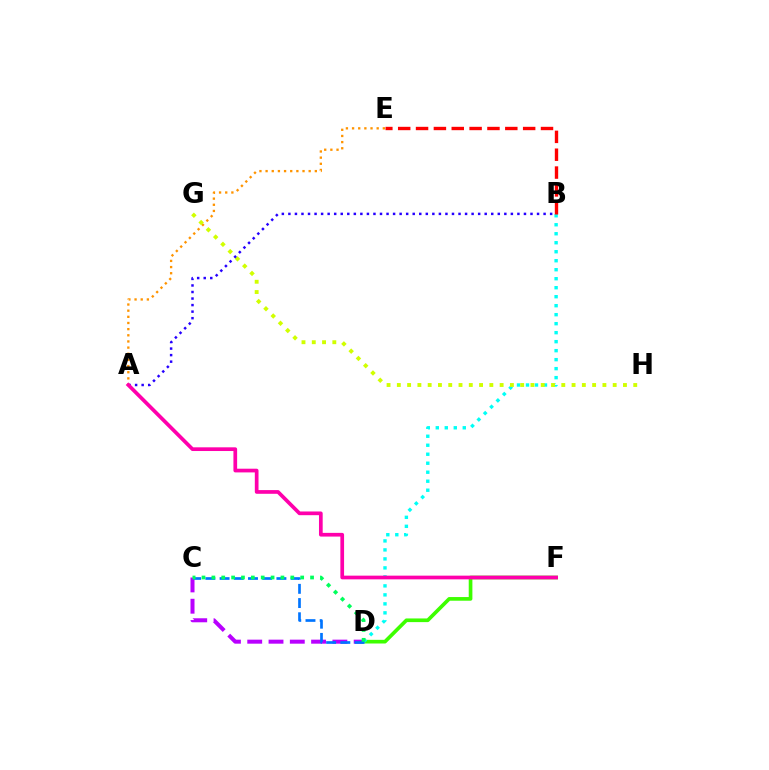{('C', 'D'): [{'color': '#b900ff', 'line_style': 'dashed', 'thickness': 2.89}, {'color': '#0074ff', 'line_style': 'dashed', 'thickness': 1.93}, {'color': '#00ff5c', 'line_style': 'dotted', 'thickness': 2.68}], ('D', 'F'): [{'color': '#3dff00', 'line_style': 'solid', 'thickness': 2.64}], ('A', 'E'): [{'color': '#ff9400', 'line_style': 'dotted', 'thickness': 1.67}], ('B', 'D'): [{'color': '#00fff6', 'line_style': 'dotted', 'thickness': 2.44}], ('B', 'E'): [{'color': '#ff0000', 'line_style': 'dashed', 'thickness': 2.43}], ('G', 'H'): [{'color': '#d1ff00', 'line_style': 'dotted', 'thickness': 2.79}], ('A', 'B'): [{'color': '#2500ff', 'line_style': 'dotted', 'thickness': 1.78}], ('A', 'F'): [{'color': '#ff00ac', 'line_style': 'solid', 'thickness': 2.67}]}